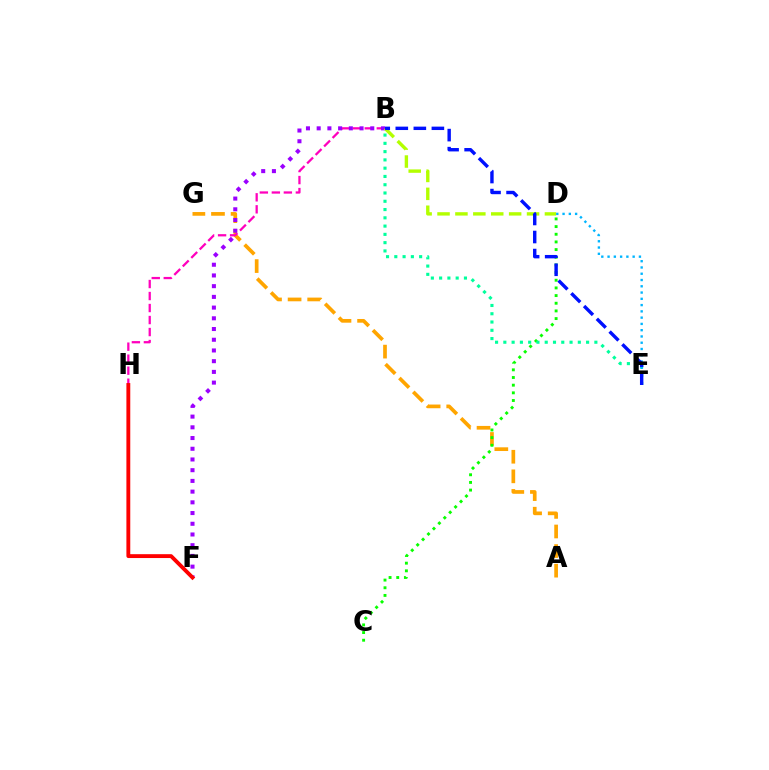{('A', 'G'): [{'color': '#ffa500', 'line_style': 'dashed', 'thickness': 2.66}], ('C', 'D'): [{'color': '#08ff00', 'line_style': 'dotted', 'thickness': 2.08}], ('B', 'H'): [{'color': '#ff00bd', 'line_style': 'dashed', 'thickness': 1.63}], ('B', 'F'): [{'color': '#9b00ff', 'line_style': 'dotted', 'thickness': 2.91}], ('B', 'E'): [{'color': '#00ff9d', 'line_style': 'dotted', 'thickness': 2.25}, {'color': '#0010ff', 'line_style': 'dashed', 'thickness': 2.45}], ('B', 'D'): [{'color': '#b3ff00', 'line_style': 'dashed', 'thickness': 2.43}], ('D', 'E'): [{'color': '#00b5ff', 'line_style': 'dotted', 'thickness': 1.7}], ('F', 'H'): [{'color': '#ff0000', 'line_style': 'solid', 'thickness': 2.78}]}